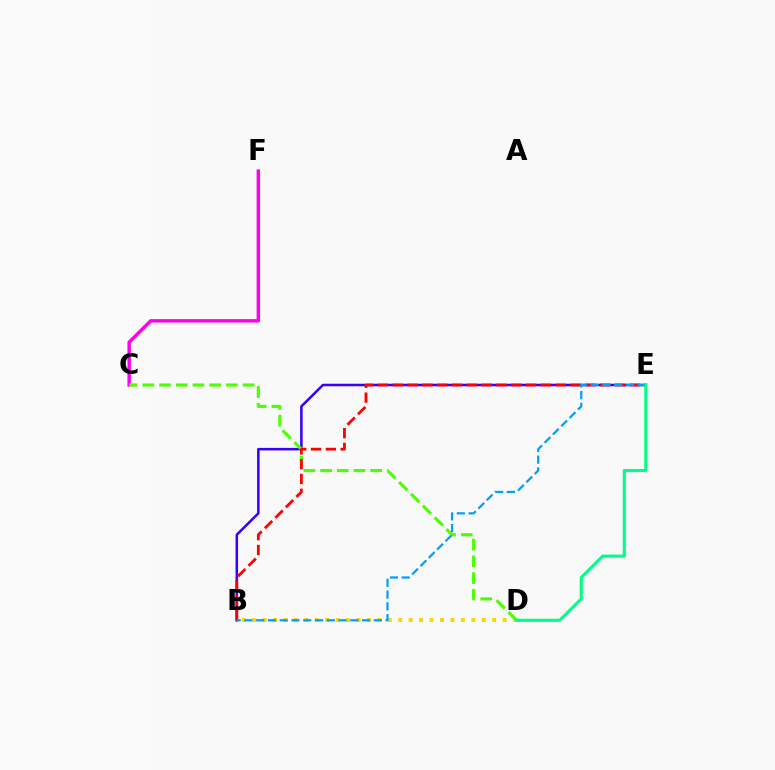{('B', 'E'): [{'color': '#3700ff', 'line_style': 'solid', 'thickness': 1.82}, {'color': '#ff0000', 'line_style': 'dashed', 'thickness': 2.01}, {'color': '#009eff', 'line_style': 'dashed', 'thickness': 1.6}], ('C', 'F'): [{'color': '#ff00ed', 'line_style': 'solid', 'thickness': 2.47}], ('B', 'D'): [{'color': '#ffd500', 'line_style': 'dotted', 'thickness': 2.84}], ('C', 'D'): [{'color': '#4fff00', 'line_style': 'dashed', 'thickness': 2.27}], ('D', 'E'): [{'color': '#00ff86', 'line_style': 'solid', 'thickness': 2.23}]}